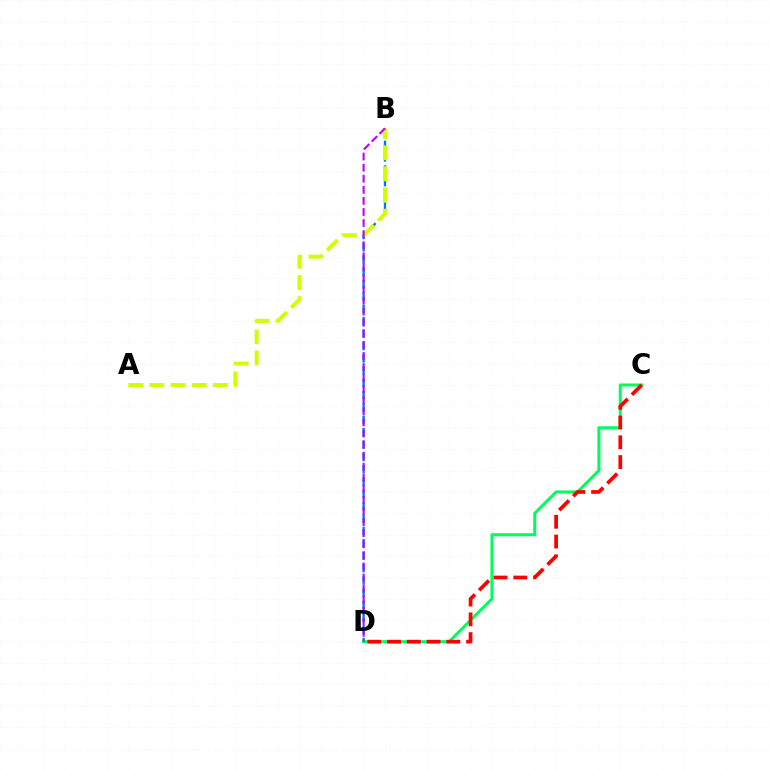{('B', 'D'): [{'color': '#0074ff', 'line_style': 'dashed', 'thickness': 1.68}, {'color': '#b900ff', 'line_style': 'dashed', 'thickness': 1.5}], ('C', 'D'): [{'color': '#00ff5c', 'line_style': 'solid', 'thickness': 2.19}, {'color': '#ff0000', 'line_style': 'dashed', 'thickness': 2.68}], ('A', 'B'): [{'color': '#d1ff00', 'line_style': 'dashed', 'thickness': 2.87}]}